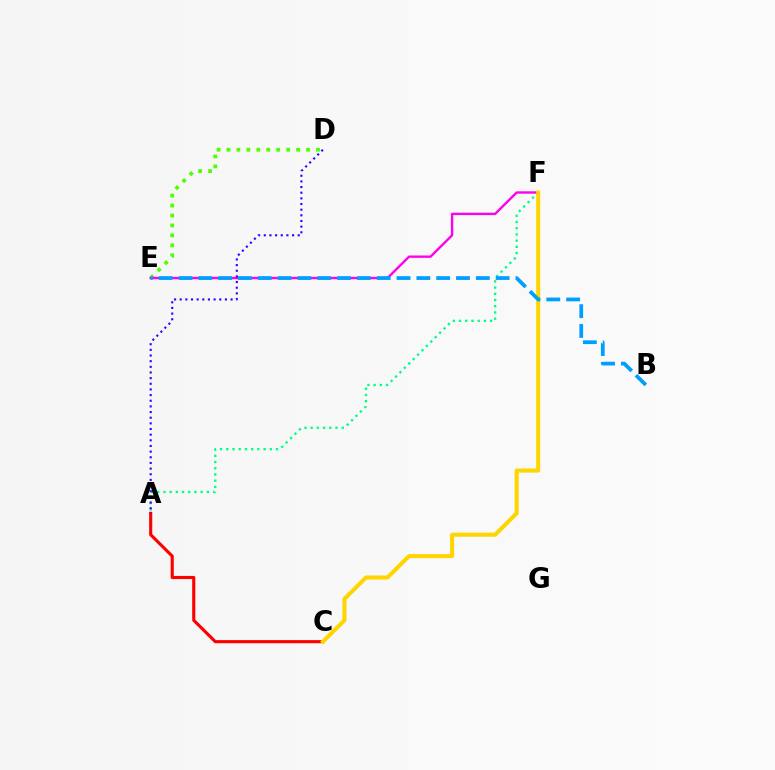{('A', 'C'): [{'color': '#ff0000', 'line_style': 'solid', 'thickness': 2.25}], ('D', 'E'): [{'color': '#4fff00', 'line_style': 'dotted', 'thickness': 2.7}], ('A', 'F'): [{'color': '#00ff86', 'line_style': 'dotted', 'thickness': 1.69}], ('E', 'F'): [{'color': '#ff00ed', 'line_style': 'solid', 'thickness': 1.71}], ('C', 'F'): [{'color': '#ffd500', 'line_style': 'solid', 'thickness': 2.91}], ('A', 'D'): [{'color': '#3700ff', 'line_style': 'dotted', 'thickness': 1.54}], ('B', 'E'): [{'color': '#009eff', 'line_style': 'dashed', 'thickness': 2.69}]}